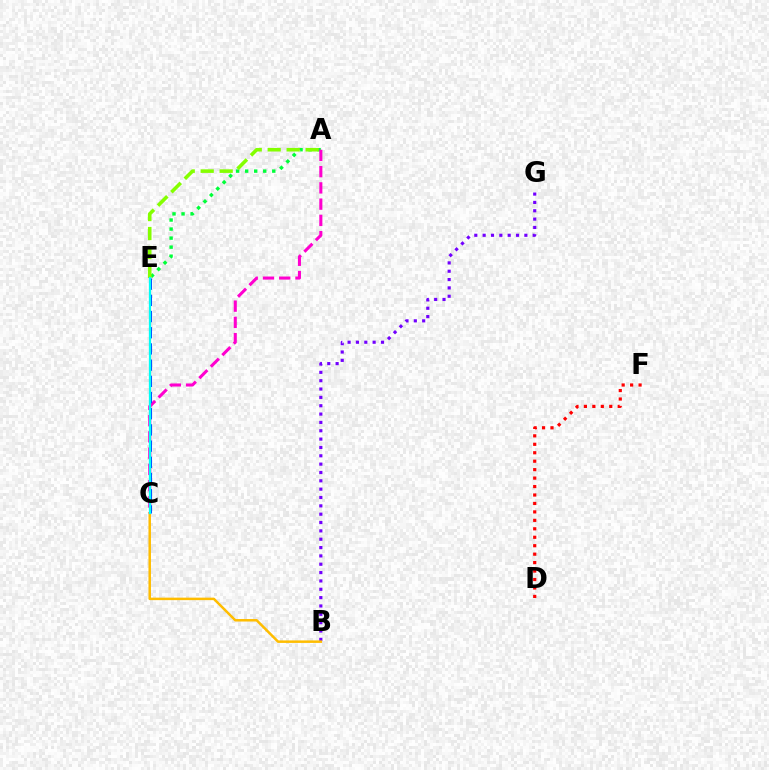{('A', 'E'): [{'color': '#00ff39', 'line_style': 'dotted', 'thickness': 2.46}, {'color': '#84ff00', 'line_style': 'dashed', 'thickness': 2.58}], ('B', 'G'): [{'color': '#7200ff', 'line_style': 'dotted', 'thickness': 2.27}], ('A', 'C'): [{'color': '#ff00cf', 'line_style': 'dashed', 'thickness': 2.21}], ('B', 'C'): [{'color': '#ffbd00', 'line_style': 'solid', 'thickness': 1.8}], ('C', 'E'): [{'color': '#004bff', 'line_style': 'dashed', 'thickness': 2.2}, {'color': '#00fff6', 'line_style': 'solid', 'thickness': 1.59}], ('D', 'F'): [{'color': '#ff0000', 'line_style': 'dotted', 'thickness': 2.3}]}